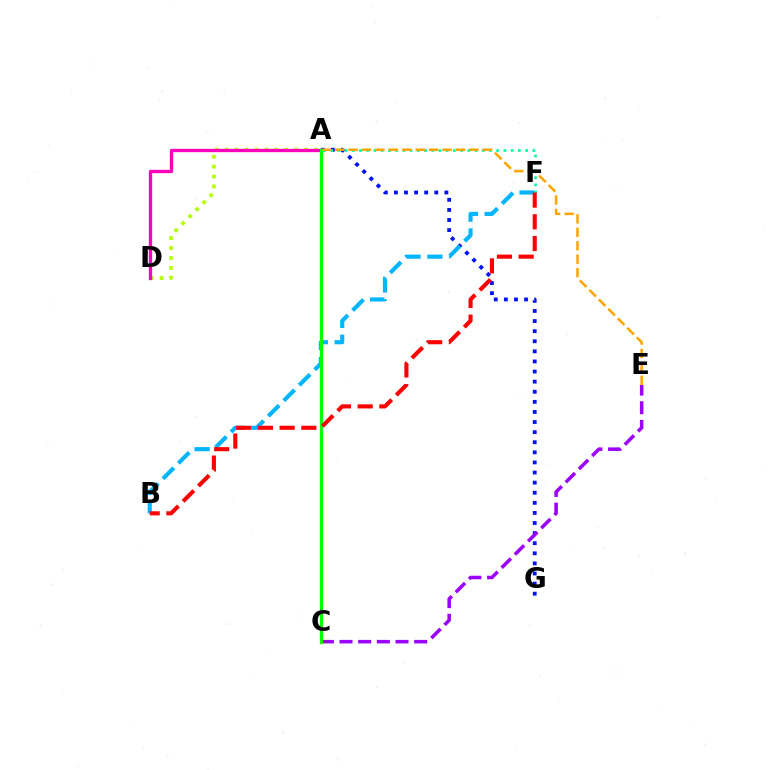{('A', 'D'): [{'color': '#b3ff00', 'line_style': 'dotted', 'thickness': 2.69}, {'color': '#ff00bd', 'line_style': 'solid', 'thickness': 2.38}], ('A', 'G'): [{'color': '#0010ff', 'line_style': 'dotted', 'thickness': 2.74}], ('C', 'E'): [{'color': '#9b00ff', 'line_style': 'dashed', 'thickness': 2.54}], ('B', 'F'): [{'color': '#00b5ff', 'line_style': 'dashed', 'thickness': 2.97}, {'color': '#ff0000', 'line_style': 'dashed', 'thickness': 2.95}], ('A', 'F'): [{'color': '#00ff9d', 'line_style': 'dotted', 'thickness': 1.96}], ('A', 'E'): [{'color': '#ffa500', 'line_style': 'dashed', 'thickness': 1.82}], ('A', 'C'): [{'color': '#08ff00', 'line_style': 'solid', 'thickness': 2.29}]}